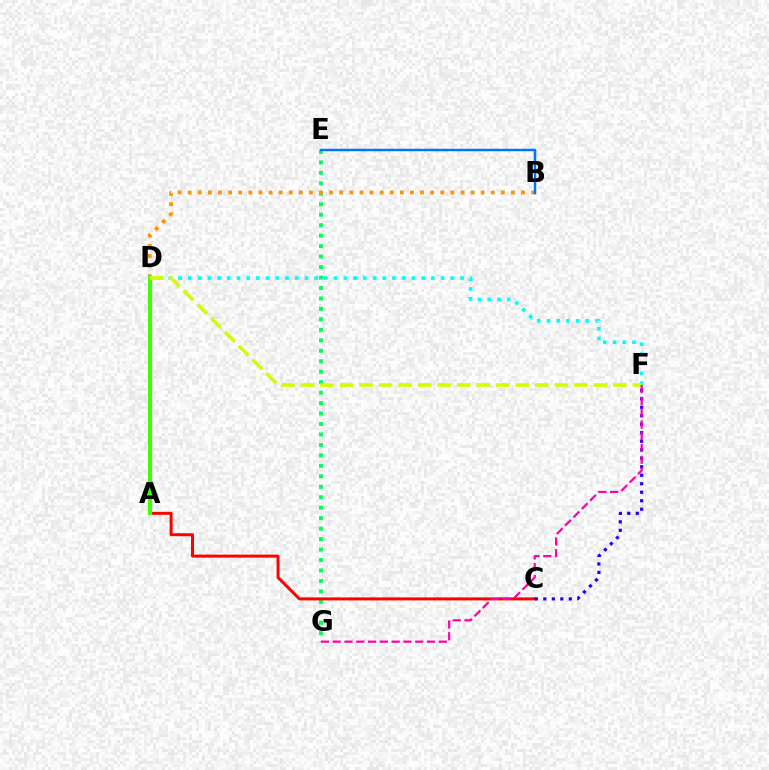{('E', 'G'): [{'color': '#00ff5c', 'line_style': 'dotted', 'thickness': 2.84}], ('A', 'C'): [{'color': '#ff0000', 'line_style': 'solid', 'thickness': 2.15}], ('B', 'D'): [{'color': '#ff9400', 'line_style': 'dotted', 'thickness': 2.74}], ('A', 'D'): [{'color': '#b900ff', 'line_style': 'dotted', 'thickness': 1.93}, {'color': '#3dff00', 'line_style': 'solid', 'thickness': 2.92}], ('C', 'F'): [{'color': '#2500ff', 'line_style': 'dotted', 'thickness': 2.31}], ('D', 'F'): [{'color': '#00fff6', 'line_style': 'dotted', 'thickness': 2.64}, {'color': '#d1ff00', 'line_style': 'dashed', 'thickness': 2.65}], ('B', 'E'): [{'color': '#0074ff', 'line_style': 'solid', 'thickness': 1.78}], ('F', 'G'): [{'color': '#ff00ac', 'line_style': 'dashed', 'thickness': 1.6}]}